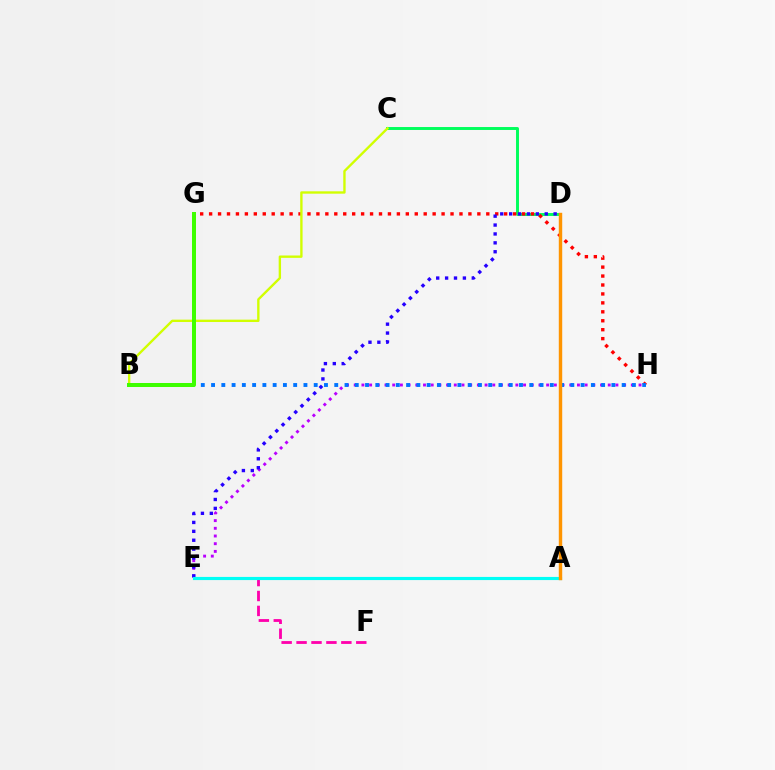{('C', 'D'): [{'color': '#00ff5c', 'line_style': 'solid', 'thickness': 2.11}], ('G', 'H'): [{'color': '#ff0000', 'line_style': 'dotted', 'thickness': 2.43}], ('B', 'C'): [{'color': '#d1ff00', 'line_style': 'solid', 'thickness': 1.7}], ('E', 'H'): [{'color': '#b900ff', 'line_style': 'dotted', 'thickness': 2.09}], ('D', 'E'): [{'color': '#2500ff', 'line_style': 'dotted', 'thickness': 2.42}], ('B', 'H'): [{'color': '#0074ff', 'line_style': 'dotted', 'thickness': 2.79}], ('E', 'F'): [{'color': '#ff00ac', 'line_style': 'dashed', 'thickness': 2.03}], ('A', 'E'): [{'color': '#00fff6', 'line_style': 'solid', 'thickness': 2.26}], ('B', 'G'): [{'color': '#3dff00', 'line_style': 'solid', 'thickness': 2.87}], ('A', 'D'): [{'color': '#ff9400', 'line_style': 'solid', 'thickness': 2.46}]}